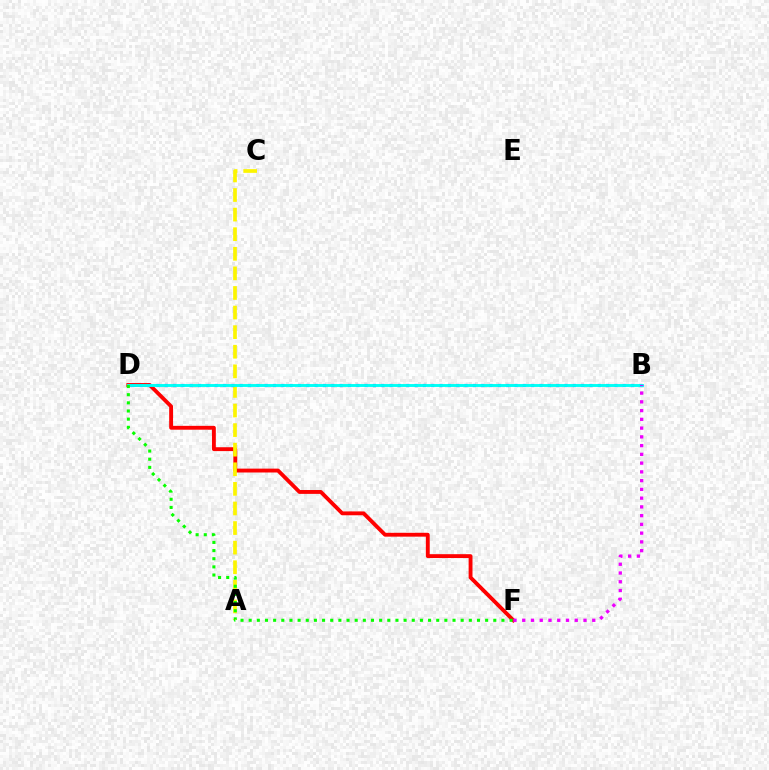{('D', 'F'): [{'color': '#ff0000', 'line_style': 'solid', 'thickness': 2.78}, {'color': '#08ff00', 'line_style': 'dotted', 'thickness': 2.22}], ('A', 'C'): [{'color': '#fcf500', 'line_style': 'dashed', 'thickness': 2.66}], ('B', 'D'): [{'color': '#0010ff', 'line_style': 'dotted', 'thickness': 2.26}, {'color': '#00fff6', 'line_style': 'solid', 'thickness': 2.09}], ('B', 'F'): [{'color': '#ee00ff', 'line_style': 'dotted', 'thickness': 2.38}]}